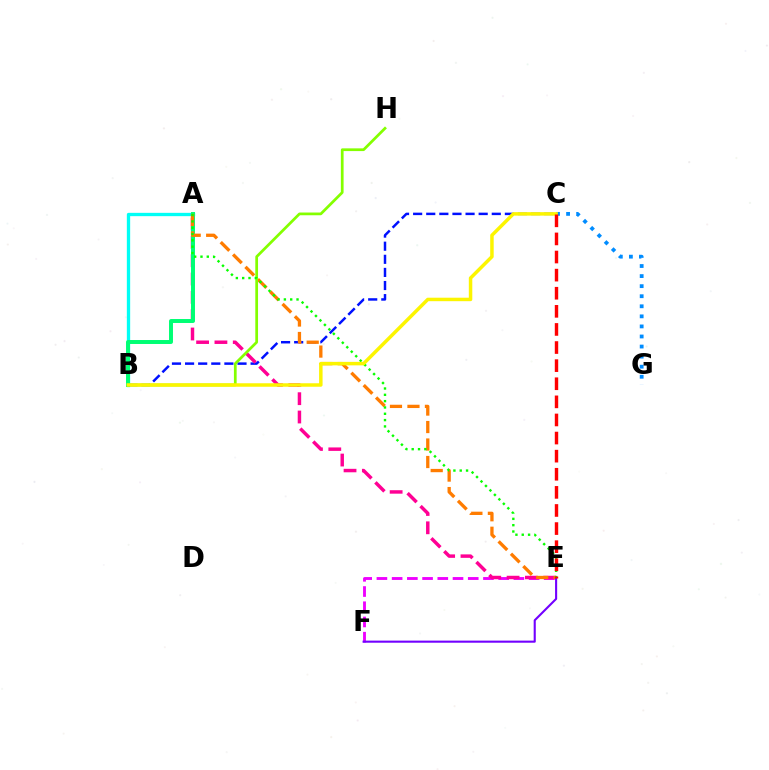{('C', 'G'): [{'color': '#008cff', 'line_style': 'dotted', 'thickness': 2.74}], ('B', 'C'): [{'color': '#0010ff', 'line_style': 'dashed', 'thickness': 1.78}, {'color': '#fcf500', 'line_style': 'solid', 'thickness': 2.51}], ('E', 'F'): [{'color': '#ee00ff', 'line_style': 'dashed', 'thickness': 2.07}, {'color': '#7200ff', 'line_style': 'solid', 'thickness': 1.51}], ('A', 'E'): [{'color': '#ff0094', 'line_style': 'dashed', 'thickness': 2.49}, {'color': '#ff7c00', 'line_style': 'dashed', 'thickness': 2.38}, {'color': '#08ff00', 'line_style': 'dotted', 'thickness': 1.72}], ('A', 'B'): [{'color': '#00fff6', 'line_style': 'solid', 'thickness': 2.39}, {'color': '#00ff74', 'line_style': 'solid', 'thickness': 2.85}], ('B', 'H'): [{'color': '#84ff00', 'line_style': 'solid', 'thickness': 1.97}], ('C', 'E'): [{'color': '#ff0000', 'line_style': 'dashed', 'thickness': 2.46}]}